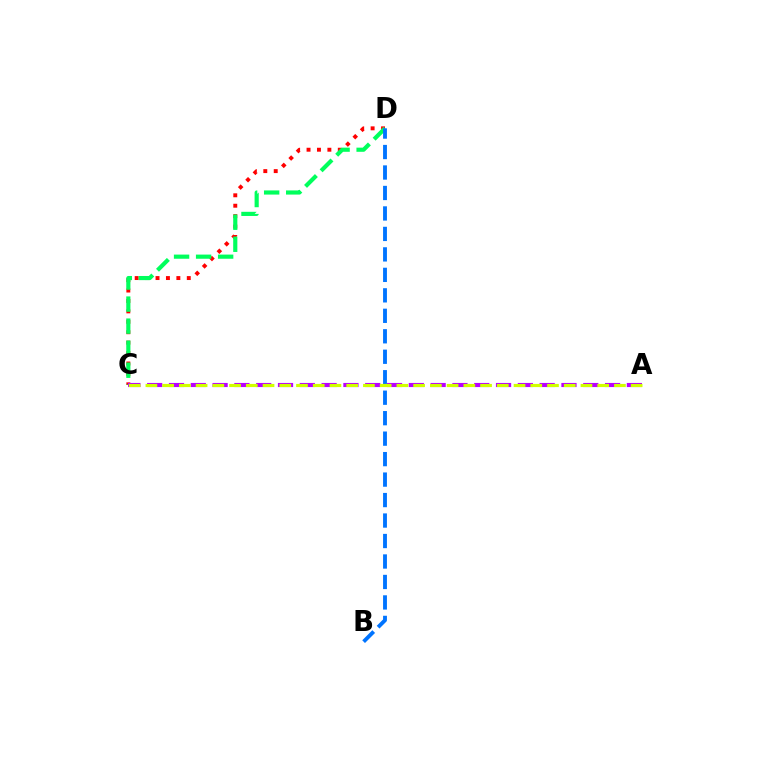{('C', 'D'): [{'color': '#ff0000', 'line_style': 'dotted', 'thickness': 2.83}, {'color': '#00ff5c', 'line_style': 'dashed', 'thickness': 2.99}], ('A', 'C'): [{'color': '#b900ff', 'line_style': 'dashed', 'thickness': 2.96}, {'color': '#d1ff00', 'line_style': 'dashed', 'thickness': 2.27}], ('B', 'D'): [{'color': '#0074ff', 'line_style': 'dashed', 'thickness': 2.78}]}